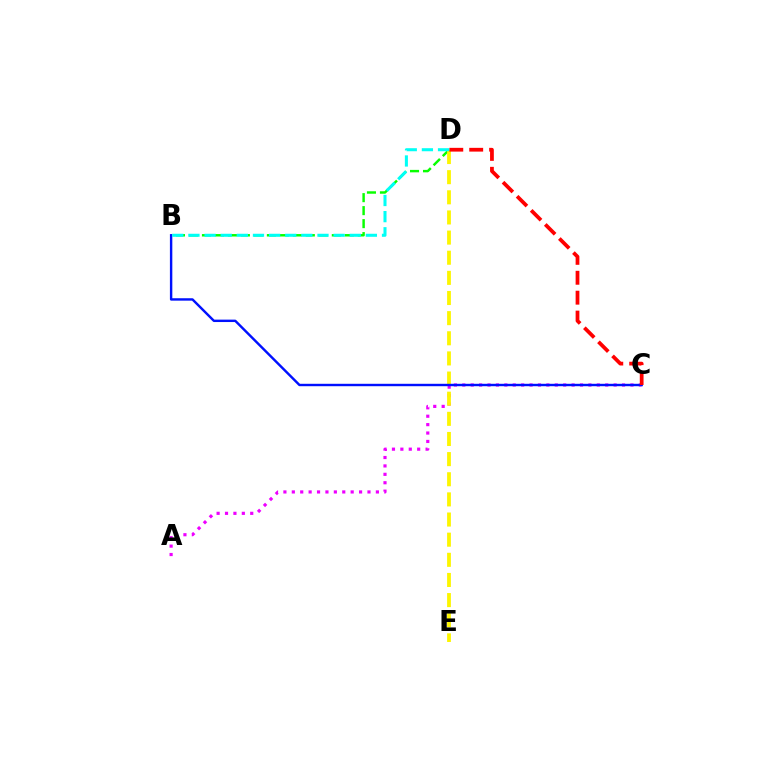{('B', 'D'): [{'color': '#08ff00', 'line_style': 'dashed', 'thickness': 1.76}, {'color': '#00fff6', 'line_style': 'dashed', 'thickness': 2.19}], ('A', 'C'): [{'color': '#ee00ff', 'line_style': 'dotted', 'thickness': 2.28}], ('D', 'E'): [{'color': '#fcf500', 'line_style': 'dashed', 'thickness': 2.74}], ('B', 'C'): [{'color': '#0010ff', 'line_style': 'solid', 'thickness': 1.74}], ('C', 'D'): [{'color': '#ff0000', 'line_style': 'dashed', 'thickness': 2.71}]}